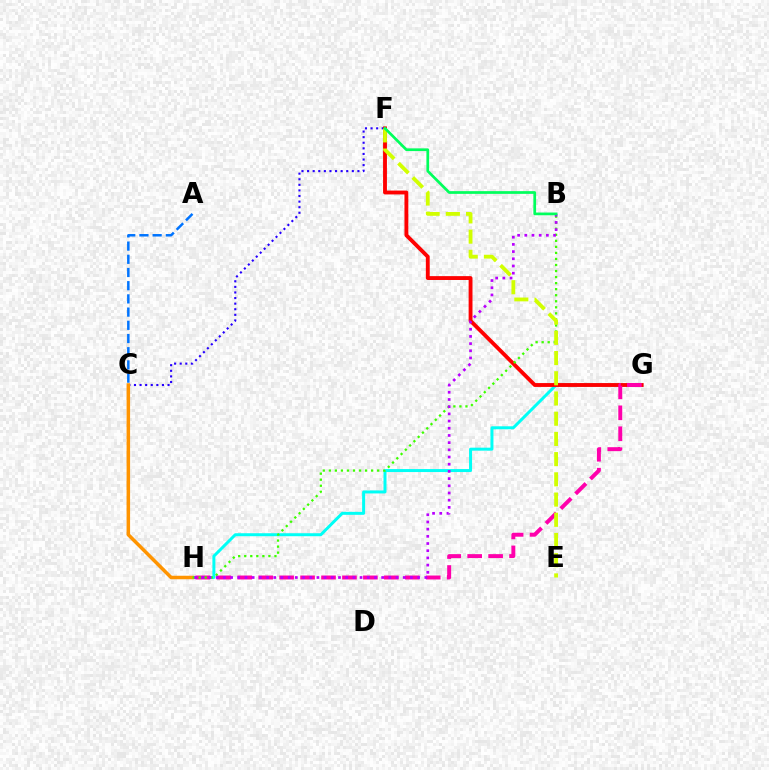{('C', 'F'): [{'color': '#2500ff', 'line_style': 'dotted', 'thickness': 1.52}], ('G', 'H'): [{'color': '#00fff6', 'line_style': 'solid', 'thickness': 2.15}, {'color': '#ff00ac', 'line_style': 'dashed', 'thickness': 2.85}], ('C', 'H'): [{'color': '#ff9400', 'line_style': 'solid', 'thickness': 2.53}], ('F', 'G'): [{'color': '#ff0000', 'line_style': 'solid', 'thickness': 2.78}], ('B', 'H'): [{'color': '#3dff00', 'line_style': 'dotted', 'thickness': 1.64}, {'color': '#b900ff', 'line_style': 'dotted', 'thickness': 1.95}], ('E', 'F'): [{'color': '#d1ff00', 'line_style': 'dashed', 'thickness': 2.75}], ('B', 'F'): [{'color': '#00ff5c', 'line_style': 'solid', 'thickness': 1.96}], ('A', 'C'): [{'color': '#0074ff', 'line_style': 'dashed', 'thickness': 1.79}]}